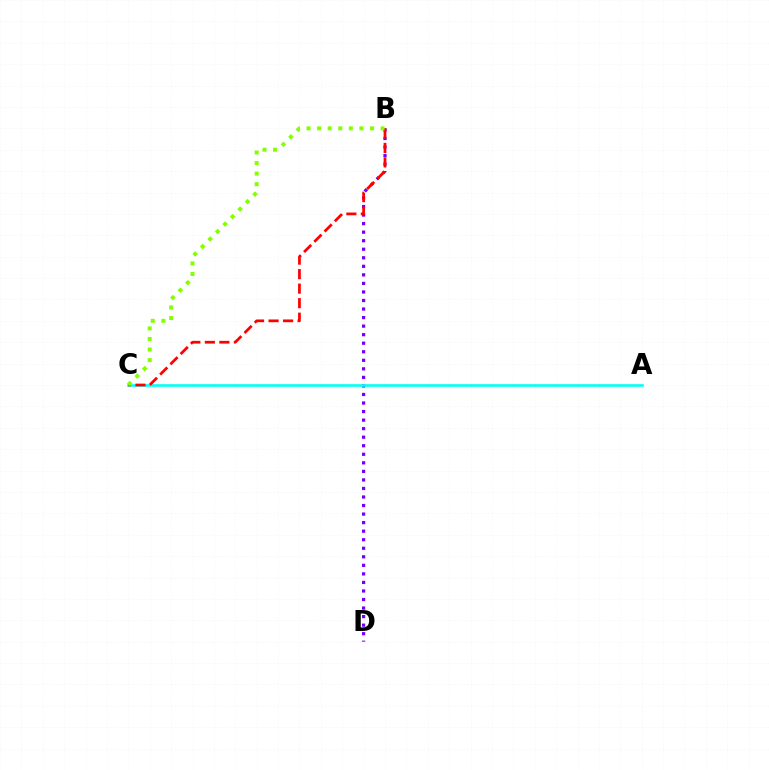{('B', 'D'): [{'color': '#7200ff', 'line_style': 'dotted', 'thickness': 2.32}], ('A', 'C'): [{'color': '#00fff6', 'line_style': 'solid', 'thickness': 1.88}], ('B', 'C'): [{'color': '#ff0000', 'line_style': 'dashed', 'thickness': 1.97}, {'color': '#84ff00', 'line_style': 'dotted', 'thickness': 2.87}]}